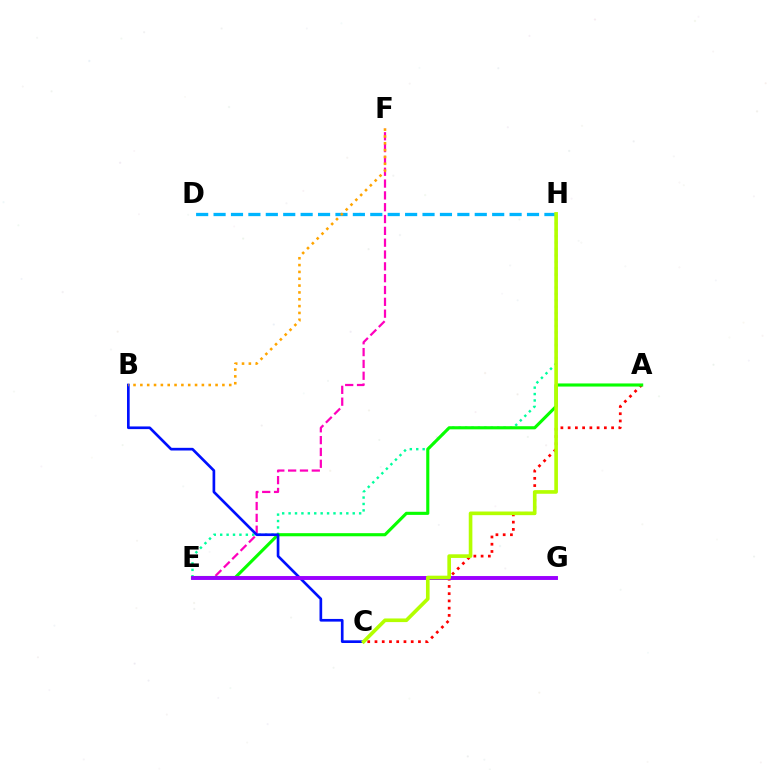{('A', 'C'): [{'color': '#ff0000', 'line_style': 'dotted', 'thickness': 1.97}], ('E', 'H'): [{'color': '#00ff9d', 'line_style': 'dotted', 'thickness': 1.74}], ('D', 'H'): [{'color': '#00b5ff', 'line_style': 'dashed', 'thickness': 2.37}], ('E', 'F'): [{'color': '#ff00bd', 'line_style': 'dashed', 'thickness': 1.61}], ('A', 'E'): [{'color': '#08ff00', 'line_style': 'solid', 'thickness': 2.24}], ('B', 'C'): [{'color': '#0010ff', 'line_style': 'solid', 'thickness': 1.93}], ('E', 'G'): [{'color': '#9b00ff', 'line_style': 'solid', 'thickness': 2.81}], ('C', 'H'): [{'color': '#b3ff00', 'line_style': 'solid', 'thickness': 2.62}], ('B', 'F'): [{'color': '#ffa500', 'line_style': 'dotted', 'thickness': 1.86}]}